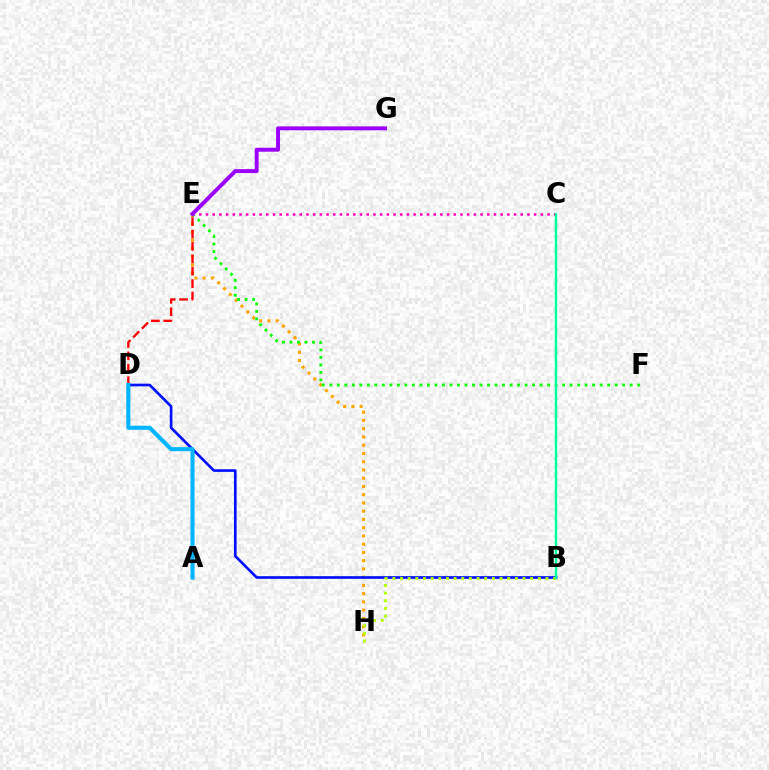{('E', 'H'): [{'color': '#ffa500', 'line_style': 'dotted', 'thickness': 2.24}], ('E', 'F'): [{'color': '#08ff00', 'line_style': 'dotted', 'thickness': 2.04}], ('C', 'E'): [{'color': '#ff00bd', 'line_style': 'dotted', 'thickness': 1.82}], ('E', 'G'): [{'color': '#9b00ff', 'line_style': 'solid', 'thickness': 2.83}], ('B', 'D'): [{'color': '#0010ff', 'line_style': 'solid', 'thickness': 1.92}], ('D', 'E'): [{'color': '#ff0000', 'line_style': 'dashed', 'thickness': 1.68}], ('B', 'H'): [{'color': '#b3ff00', 'line_style': 'dotted', 'thickness': 2.08}], ('B', 'C'): [{'color': '#00ff9d', 'line_style': 'solid', 'thickness': 1.74}], ('A', 'D'): [{'color': '#00b5ff', 'line_style': 'solid', 'thickness': 2.93}]}